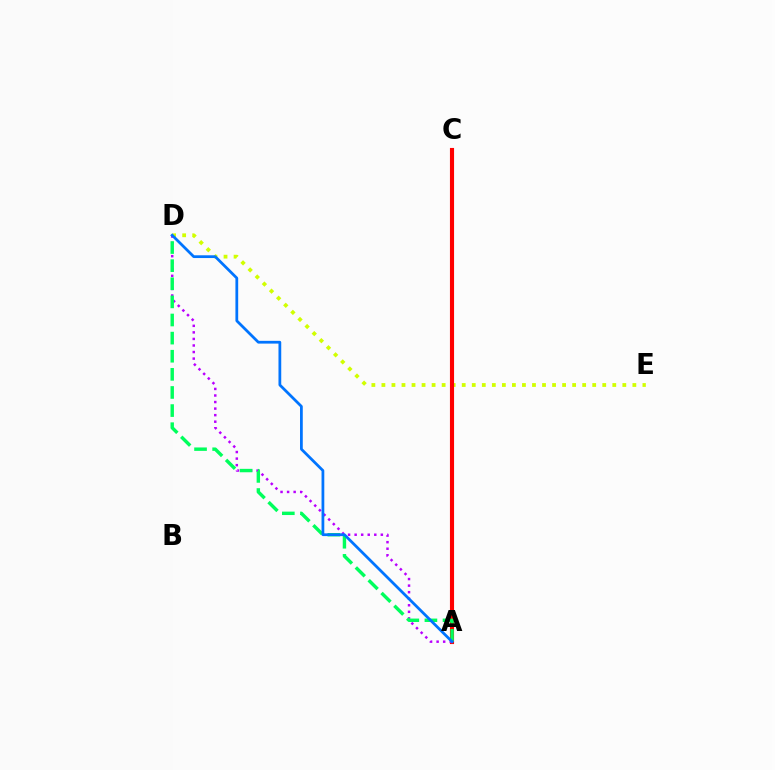{('D', 'E'): [{'color': '#d1ff00', 'line_style': 'dotted', 'thickness': 2.73}], ('A', 'C'): [{'color': '#ff0000', 'line_style': 'solid', 'thickness': 2.96}], ('A', 'D'): [{'color': '#b900ff', 'line_style': 'dotted', 'thickness': 1.78}, {'color': '#00ff5c', 'line_style': 'dashed', 'thickness': 2.46}, {'color': '#0074ff', 'line_style': 'solid', 'thickness': 1.99}]}